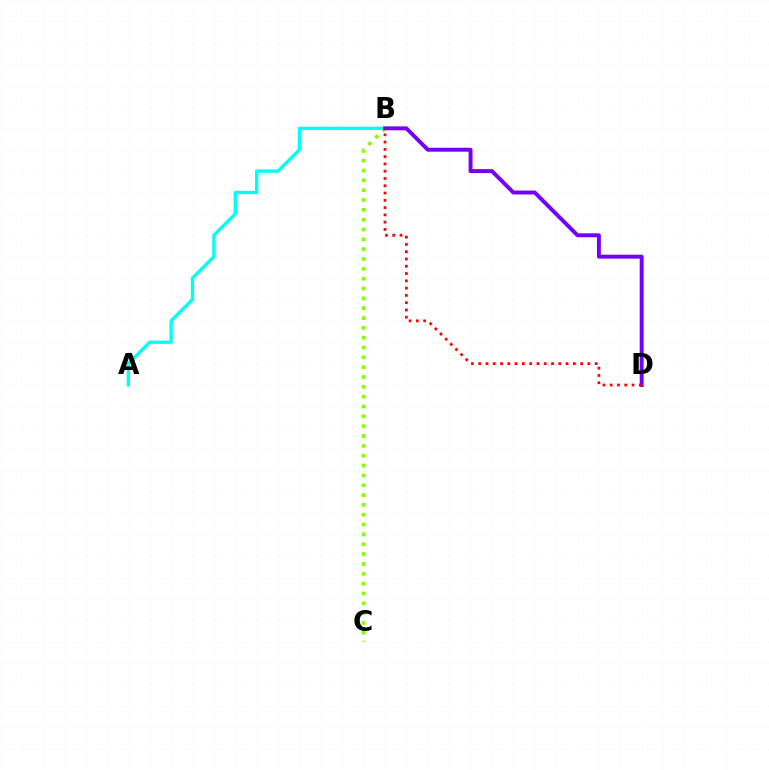{('B', 'C'): [{'color': '#84ff00', 'line_style': 'dotted', 'thickness': 2.67}], ('A', 'B'): [{'color': '#00fff6', 'line_style': 'solid', 'thickness': 2.41}], ('B', 'D'): [{'color': '#7200ff', 'line_style': 'solid', 'thickness': 2.83}, {'color': '#ff0000', 'line_style': 'dotted', 'thickness': 1.98}]}